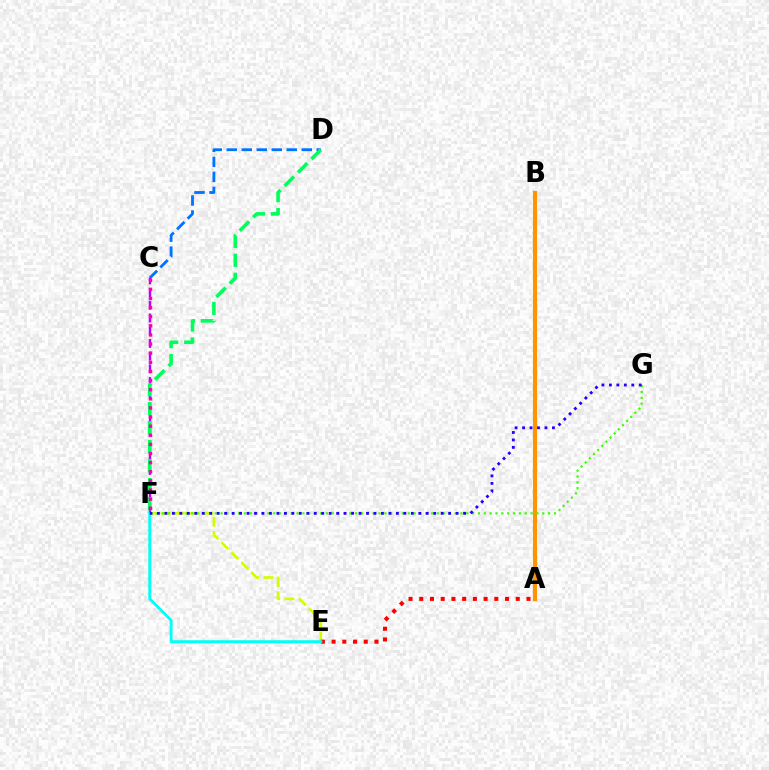{('C', 'D'): [{'color': '#0074ff', 'line_style': 'dashed', 'thickness': 2.04}], ('C', 'F'): [{'color': '#b900ff', 'line_style': 'dashed', 'thickness': 1.73}, {'color': '#ff00ac', 'line_style': 'dotted', 'thickness': 2.48}], ('A', 'B'): [{'color': '#ff9400', 'line_style': 'solid', 'thickness': 2.96}], ('E', 'F'): [{'color': '#d1ff00', 'line_style': 'dashed', 'thickness': 1.93}, {'color': '#00fff6', 'line_style': 'solid', 'thickness': 2.06}], ('D', 'F'): [{'color': '#00ff5c', 'line_style': 'dashed', 'thickness': 2.58}], ('F', 'G'): [{'color': '#3dff00', 'line_style': 'dotted', 'thickness': 1.59}, {'color': '#2500ff', 'line_style': 'dotted', 'thickness': 2.03}], ('A', 'E'): [{'color': '#ff0000', 'line_style': 'dotted', 'thickness': 2.91}]}